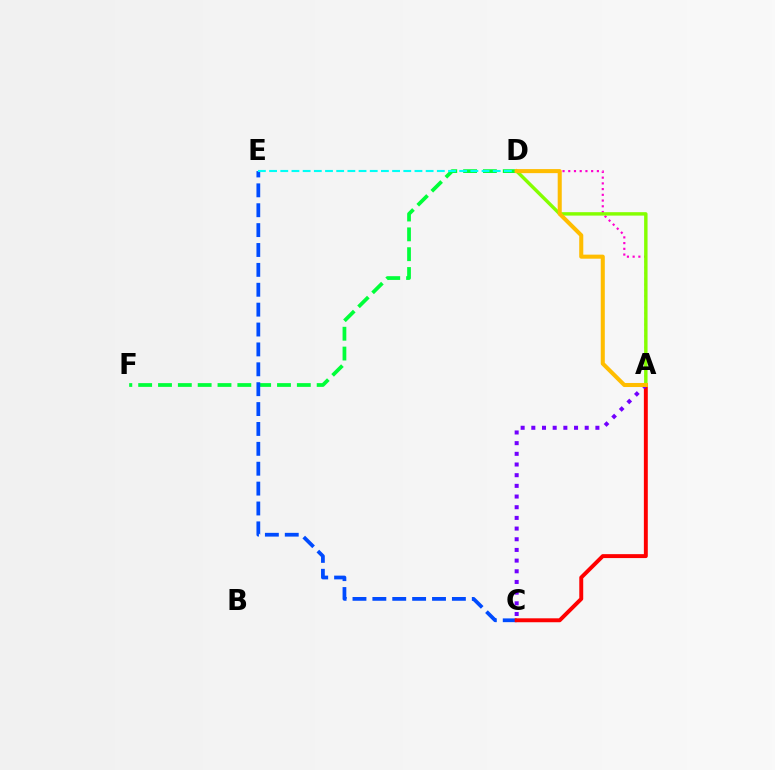{('D', 'F'): [{'color': '#00ff39', 'line_style': 'dashed', 'thickness': 2.69}], ('C', 'E'): [{'color': '#004bff', 'line_style': 'dashed', 'thickness': 2.7}], ('A', 'C'): [{'color': '#ff0000', 'line_style': 'solid', 'thickness': 2.83}, {'color': '#7200ff', 'line_style': 'dotted', 'thickness': 2.9}], ('A', 'D'): [{'color': '#ff00cf', 'line_style': 'dotted', 'thickness': 1.56}, {'color': '#84ff00', 'line_style': 'solid', 'thickness': 2.47}, {'color': '#ffbd00', 'line_style': 'solid', 'thickness': 2.92}], ('D', 'E'): [{'color': '#00fff6', 'line_style': 'dashed', 'thickness': 1.52}]}